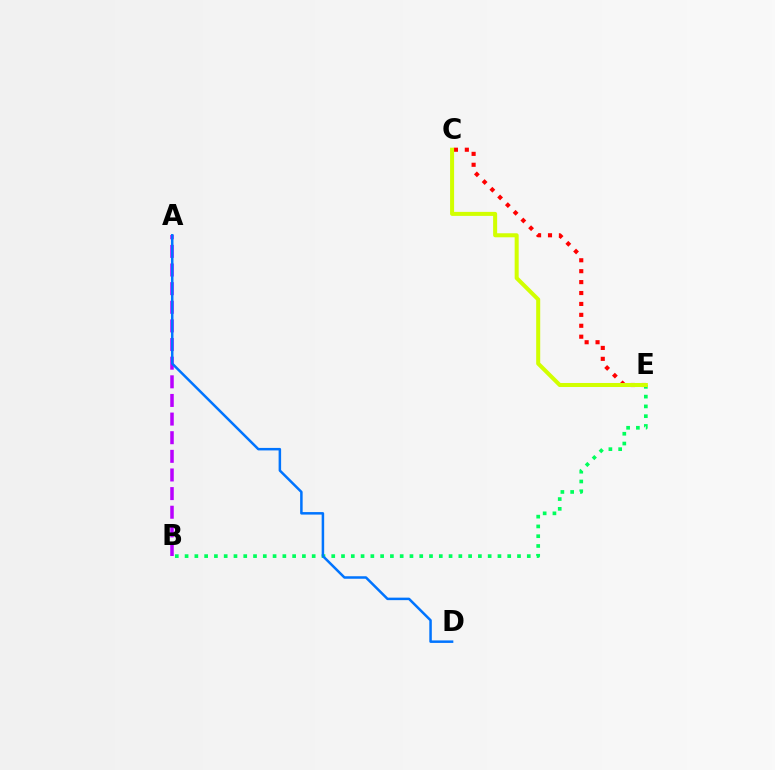{('A', 'B'): [{'color': '#b900ff', 'line_style': 'dashed', 'thickness': 2.53}], ('B', 'E'): [{'color': '#00ff5c', 'line_style': 'dotted', 'thickness': 2.66}], ('C', 'E'): [{'color': '#ff0000', 'line_style': 'dotted', 'thickness': 2.97}, {'color': '#d1ff00', 'line_style': 'solid', 'thickness': 2.9}], ('A', 'D'): [{'color': '#0074ff', 'line_style': 'solid', 'thickness': 1.8}]}